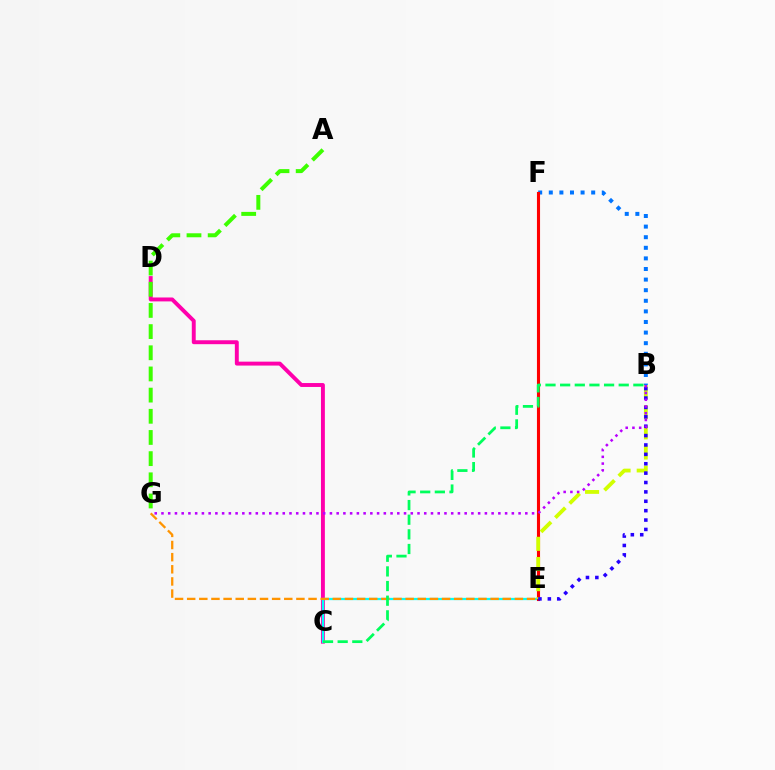{('C', 'D'): [{'color': '#ff00ac', 'line_style': 'solid', 'thickness': 2.82}], ('B', 'F'): [{'color': '#0074ff', 'line_style': 'dotted', 'thickness': 2.88}], ('C', 'E'): [{'color': '#00fff6', 'line_style': 'solid', 'thickness': 1.63}], ('A', 'G'): [{'color': '#3dff00', 'line_style': 'dashed', 'thickness': 2.88}], ('E', 'G'): [{'color': '#ff9400', 'line_style': 'dashed', 'thickness': 1.65}], ('E', 'F'): [{'color': '#ff0000', 'line_style': 'solid', 'thickness': 2.24}], ('B', 'E'): [{'color': '#d1ff00', 'line_style': 'dashed', 'thickness': 2.74}, {'color': '#2500ff', 'line_style': 'dotted', 'thickness': 2.55}], ('B', 'G'): [{'color': '#b900ff', 'line_style': 'dotted', 'thickness': 1.83}], ('B', 'C'): [{'color': '#00ff5c', 'line_style': 'dashed', 'thickness': 1.99}]}